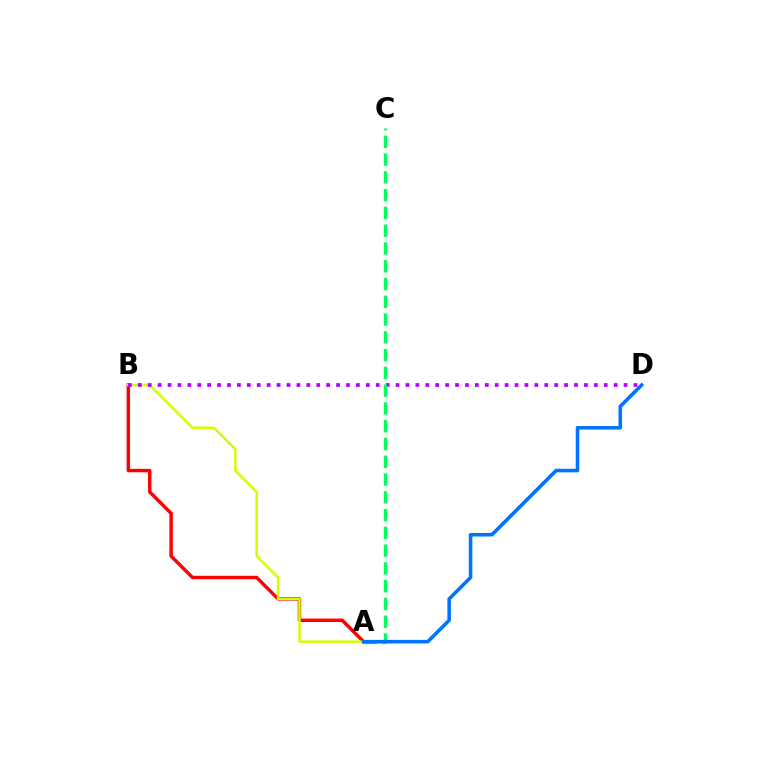{('A', 'B'): [{'color': '#ff0000', 'line_style': 'solid', 'thickness': 2.48}, {'color': '#d1ff00', 'line_style': 'solid', 'thickness': 1.79}], ('B', 'D'): [{'color': '#b900ff', 'line_style': 'dotted', 'thickness': 2.69}], ('A', 'C'): [{'color': '#00ff5c', 'line_style': 'dashed', 'thickness': 2.41}], ('A', 'D'): [{'color': '#0074ff', 'line_style': 'solid', 'thickness': 2.57}]}